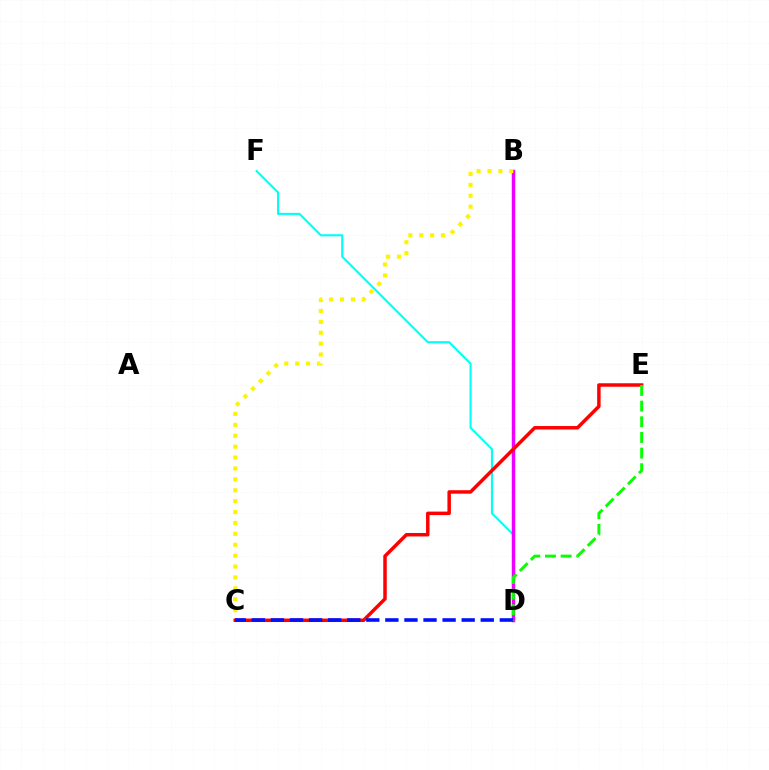{('D', 'F'): [{'color': '#00fff6', 'line_style': 'solid', 'thickness': 1.51}], ('B', 'D'): [{'color': '#ee00ff', 'line_style': 'solid', 'thickness': 2.49}], ('B', 'C'): [{'color': '#fcf500', 'line_style': 'dotted', 'thickness': 2.96}], ('C', 'E'): [{'color': '#ff0000', 'line_style': 'solid', 'thickness': 2.5}], ('C', 'D'): [{'color': '#0010ff', 'line_style': 'dashed', 'thickness': 2.59}], ('D', 'E'): [{'color': '#08ff00', 'line_style': 'dashed', 'thickness': 2.13}]}